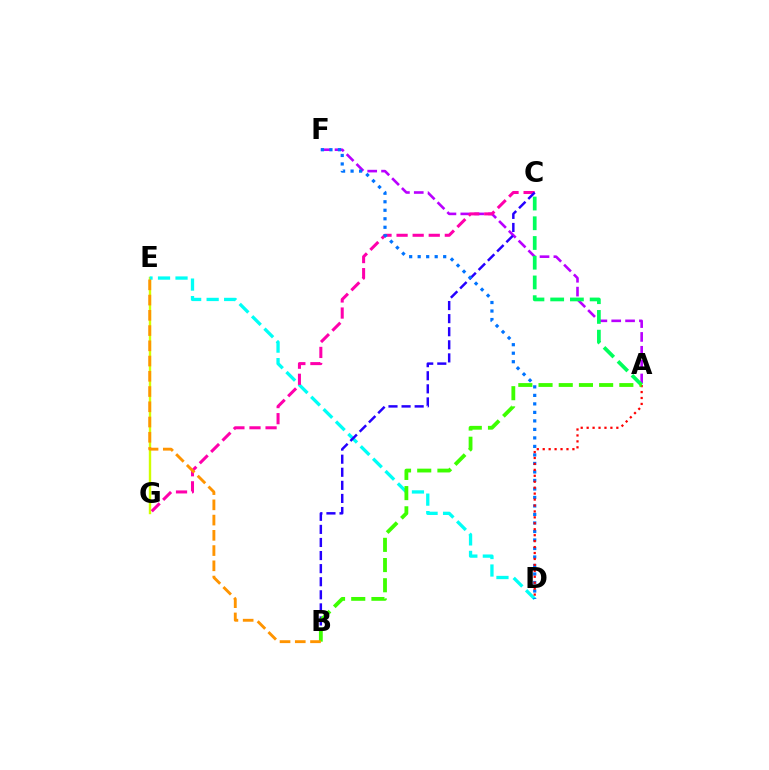{('E', 'G'): [{'color': '#d1ff00', 'line_style': 'solid', 'thickness': 1.73}], ('D', 'E'): [{'color': '#00fff6', 'line_style': 'dashed', 'thickness': 2.38}], ('A', 'F'): [{'color': '#b900ff', 'line_style': 'dashed', 'thickness': 1.88}], ('C', 'G'): [{'color': '#ff00ac', 'line_style': 'dashed', 'thickness': 2.18}], ('B', 'C'): [{'color': '#2500ff', 'line_style': 'dashed', 'thickness': 1.78}], ('A', 'C'): [{'color': '#00ff5c', 'line_style': 'dashed', 'thickness': 2.68}], ('D', 'F'): [{'color': '#0074ff', 'line_style': 'dotted', 'thickness': 2.31}], ('A', 'D'): [{'color': '#ff0000', 'line_style': 'dotted', 'thickness': 1.61}], ('A', 'B'): [{'color': '#3dff00', 'line_style': 'dashed', 'thickness': 2.74}], ('B', 'E'): [{'color': '#ff9400', 'line_style': 'dashed', 'thickness': 2.07}]}